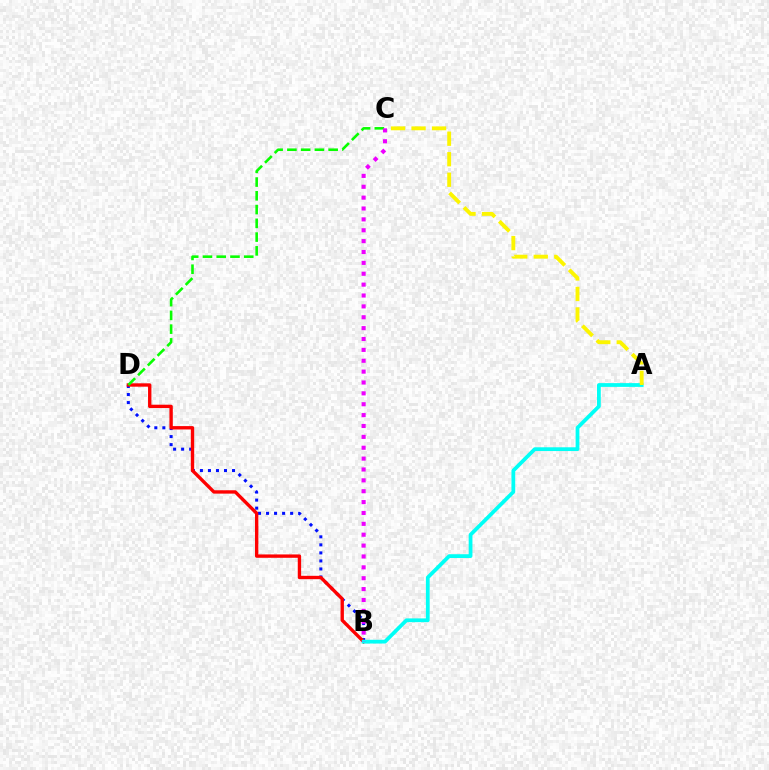{('B', 'D'): [{'color': '#0010ff', 'line_style': 'dotted', 'thickness': 2.18}, {'color': '#ff0000', 'line_style': 'solid', 'thickness': 2.42}], ('A', 'B'): [{'color': '#00fff6', 'line_style': 'solid', 'thickness': 2.71}], ('C', 'D'): [{'color': '#08ff00', 'line_style': 'dashed', 'thickness': 1.87}], ('A', 'C'): [{'color': '#fcf500', 'line_style': 'dashed', 'thickness': 2.78}], ('B', 'C'): [{'color': '#ee00ff', 'line_style': 'dotted', 'thickness': 2.95}]}